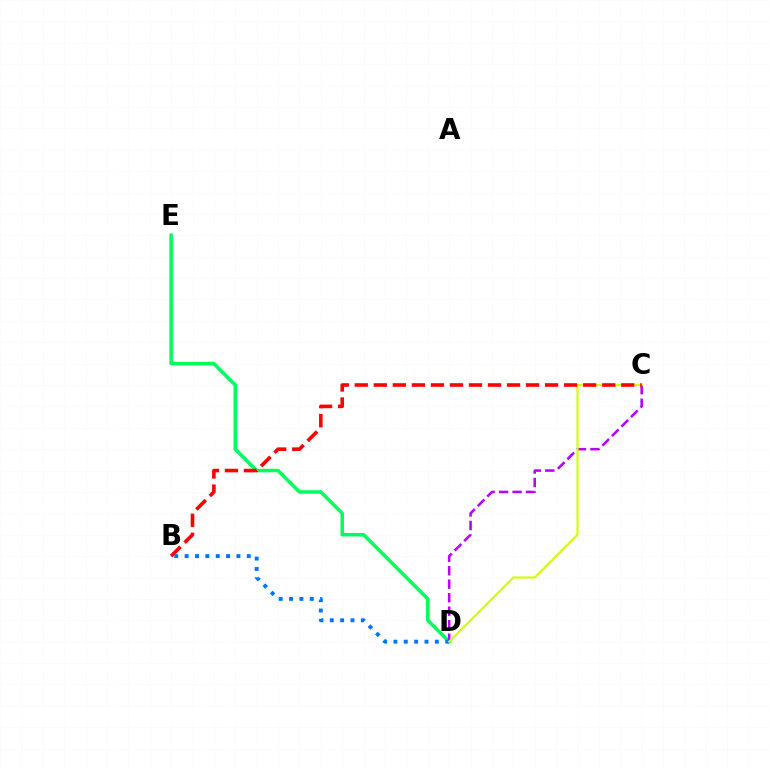{('D', 'E'): [{'color': '#00ff5c', 'line_style': 'solid', 'thickness': 2.53}], ('C', 'D'): [{'color': '#b900ff', 'line_style': 'dashed', 'thickness': 1.84}, {'color': '#d1ff00', 'line_style': 'solid', 'thickness': 1.54}], ('B', 'D'): [{'color': '#0074ff', 'line_style': 'dotted', 'thickness': 2.81}], ('B', 'C'): [{'color': '#ff0000', 'line_style': 'dashed', 'thickness': 2.59}]}